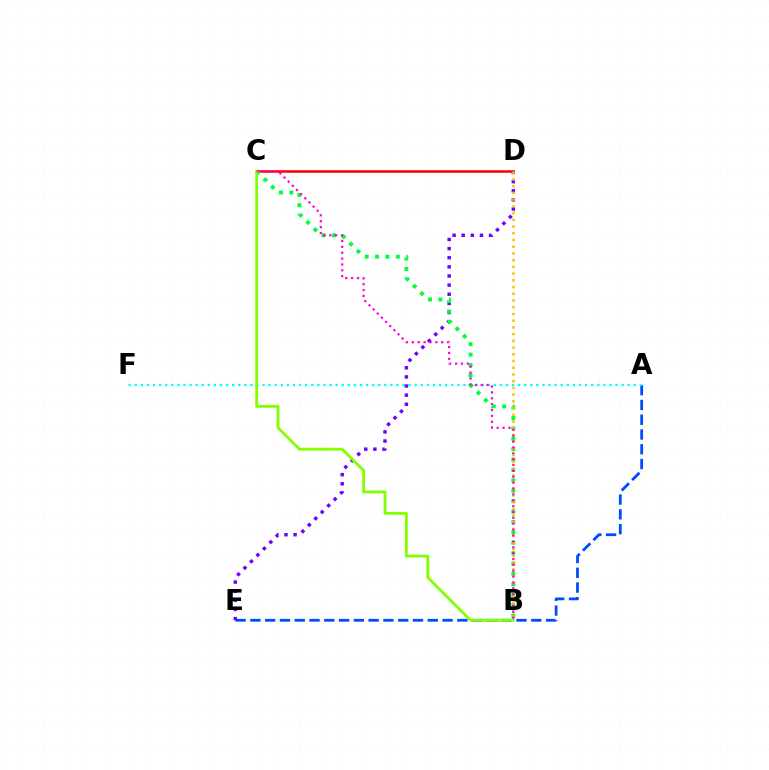{('A', 'E'): [{'color': '#004bff', 'line_style': 'dashed', 'thickness': 2.01}], ('A', 'F'): [{'color': '#00fff6', 'line_style': 'dotted', 'thickness': 1.65}], ('D', 'E'): [{'color': '#7200ff', 'line_style': 'dotted', 'thickness': 2.48}], ('C', 'D'): [{'color': '#ff0000', 'line_style': 'solid', 'thickness': 1.83}], ('B', 'C'): [{'color': '#00ff39', 'line_style': 'dotted', 'thickness': 2.83}, {'color': '#84ff00', 'line_style': 'solid', 'thickness': 2.04}, {'color': '#ff00cf', 'line_style': 'dotted', 'thickness': 1.6}], ('B', 'D'): [{'color': '#ffbd00', 'line_style': 'dotted', 'thickness': 1.83}]}